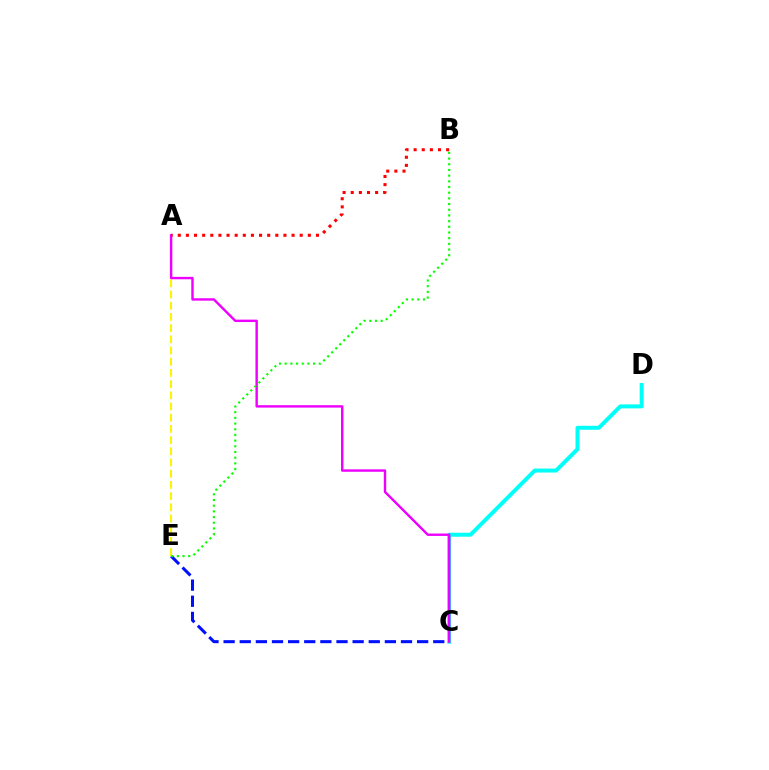{('C', 'E'): [{'color': '#0010ff', 'line_style': 'dashed', 'thickness': 2.19}], ('A', 'E'): [{'color': '#fcf500', 'line_style': 'dashed', 'thickness': 1.52}], ('C', 'D'): [{'color': '#00fff6', 'line_style': 'solid', 'thickness': 2.86}], ('A', 'C'): [{'color': '#ee00ff', 'line_style': 'solid', 'thickness': 1.74}], ('B', 'E'): [{'color': '#08ff00', 'line_style': 'dotted', 'thickness': 1.54}], ('A', 'B'): [{'color': '#ff0000', 'line_style': 'dotted', 'thickness': 2.21}]}